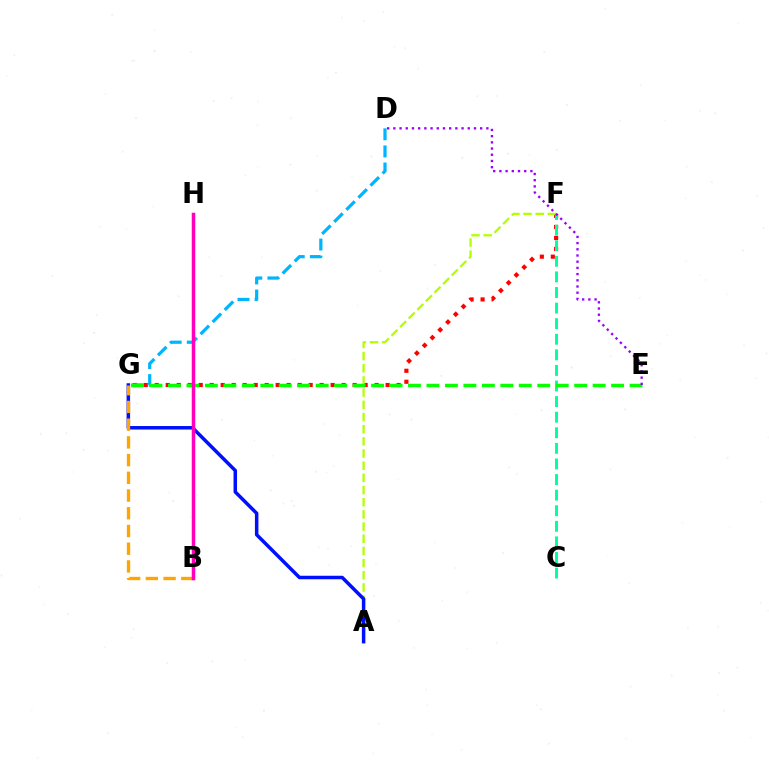{('F', 'G'): [{'color': '#ff0000', 'line_style': 'dotted', 'thickness': 2.99}], ('A', 'F'): [{'color': '#b3ff00', 'line_style': 'dashed', 'thickness': 1.65}], ('C', 'F'): [{'color': '#00ff9d', 'line_style': 'dashed', 'thickness': 2.12}], ('A', 'G'): [{'color': '#0010ff', 'line_style': 'solid', 'thickness': 2.52}], ('D', 'G'): [{'color': '#00b5ff', 'line_style': 'dashed', 'thickness': 2.32}], ('B', 'G'): [{'color': '#ffa500', 'line_style': 'dashed', 'thickness': 2.41}], ('E', 'G'): [{'color': '#08ff00', 'line_style': 'dashed', 'thickness': 2.51}], ('B', 'H'): [{'color': '#ff00bd', 'line_style': 'solid', 'thickness': 2.52}], ('D', 'E'): [{'color': '#9b00ff', 'line_style': 'dotted', 'thickness': 1.68}]}